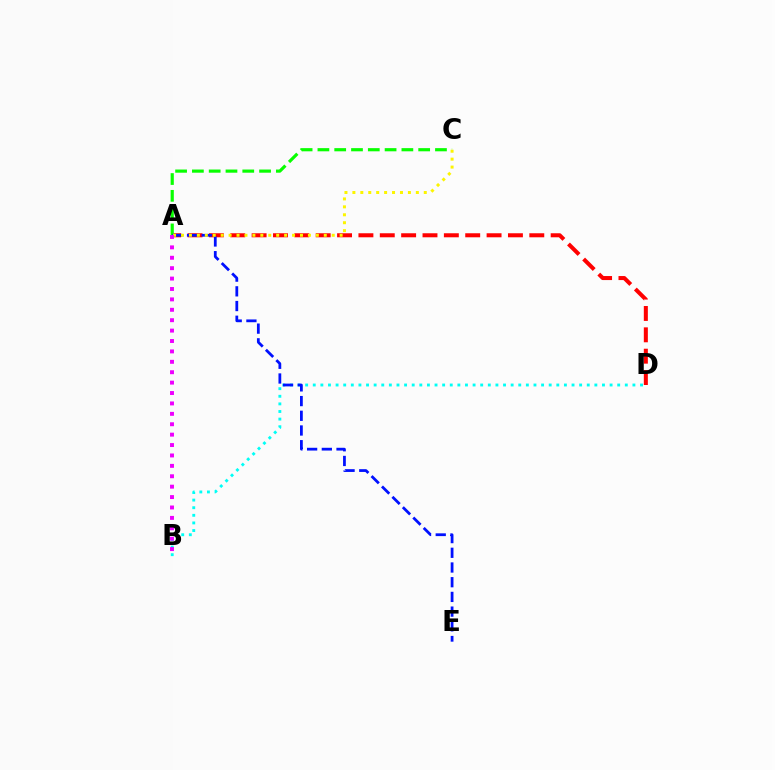{('A', 'D'): [{'color': '#ff0000', 'line_style': 'dashed', 'thickness': 2.9}], ('A', 'C'): [{'color': '#08ff00', 'line_style': 'dashed', 'thickness': 2.28}, {'color': '#fcf500', 'line_style': 'dotted', 'thickness': 2.16}], ('B', 'D'): [{'color': '#00fff6', 'line_style': 'dotted', 'thickness': 2.07}], ('A', 'E'): [{'color': '#0010ff', 'line_style': 'dashed', 'thickness': 2.0}], ('A', 'B'): [{'color': '#ee00ff', 'line_style': 'dotted', 'thickness': 2.83}]}